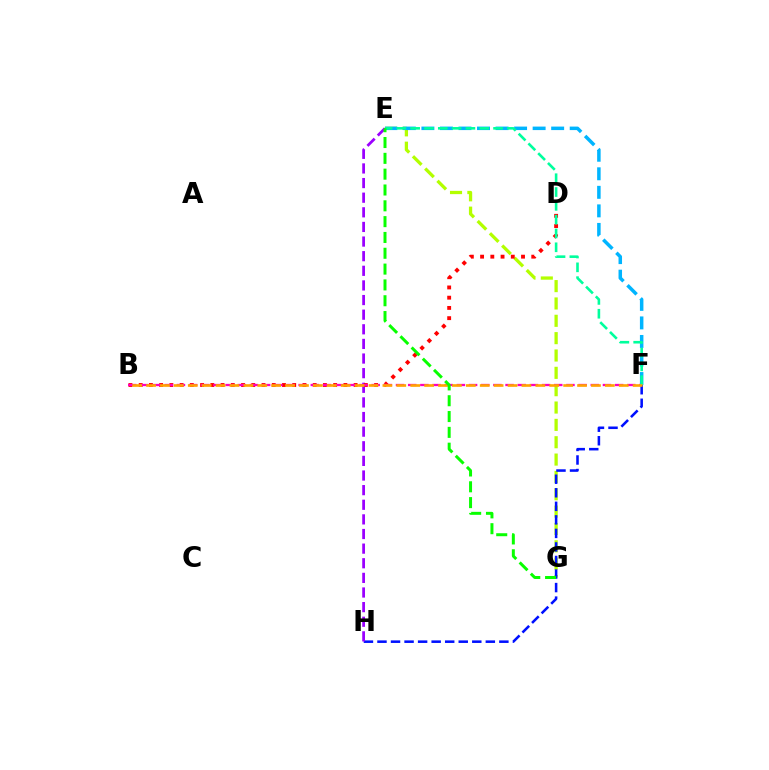{('E', 'G'): [{'color': '#b3ff00', 'line_style': 'dashed', 'thickness': 2.36}, {'color': '#08ff00', 'line_style': 'dashed', 'thickness': 2.15}], ('F', 'H'): [{'color': '#0010ff', 'line_style': 'dashed', 'thickness': 1.84}], ('E', 'H'): [{'color': '#9b00ff', 'line_style': 'dashed', 'thickness': 1.99}], ('E', 'F'): [{'color': '#00b5ff', 'line_style': 'dashed', 'thickness': 2.52}, {'color': '#00ff9d', 'line_style': 'dashed', 'thickness': 1.88}], ('B', 'D'): [{'color': '#ff0000', 'line_style': 'dotted', 'thickness': 2.78}], ('B', 'F'): [{'color': '#ff00bd', 'line_style': 'dashed', 'thickness': 1.65}, {'color': '#ffa500', 'line_style': 'dashed', 'thickness': 1.89}]}